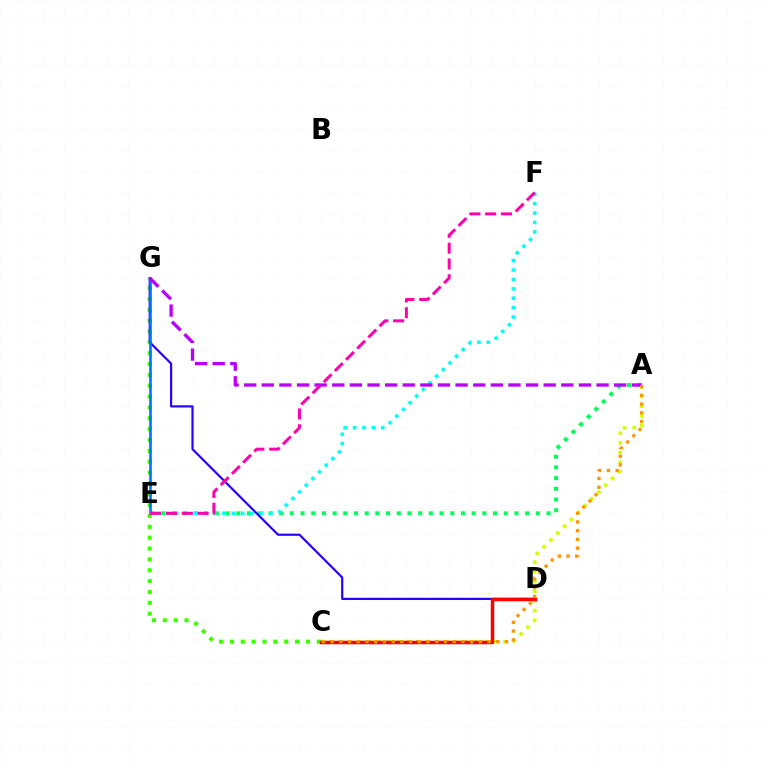{('C', 'G'): [{'color': '#3dff00', 'line_style': 'dotted', 'thickness': 2.95}], ('A', 'C'): [{'color': '#d1ff00', 'line_style': 'dotted', 'thickness': 2.63}, {'color': '#ff9400', 'line_style': 'dotted', 'thickness': 2.37}], ('A', 'E'): [{'color': '#00ff5c', 'line_style': 'dotted', 'thickness': 2.91}], ('D', 'G'): [{'color': '#2500ff', 'line_style': 'solid', 'thickness': 1.56}], ('C', 'D'): [{'color': '#ff0000', 'line_style': 'solid', 'thickness': 2.51}], ('E', 'G'): [{'color': '#0074ff', 'line_style': 'solid', 'thickness': 1.9}], ('E', 'F'): [{'color': '#00fff6', 'line_style': 'dotted', 'thickness': 2.55}, {'color': '#ff00ac', 'line_style': 'dashed', 'thickness': 2.15}], ('A', 'G'): [{'color': '#b900ff', 'line_style': 'dashed', 'thickness': 2.39}]}